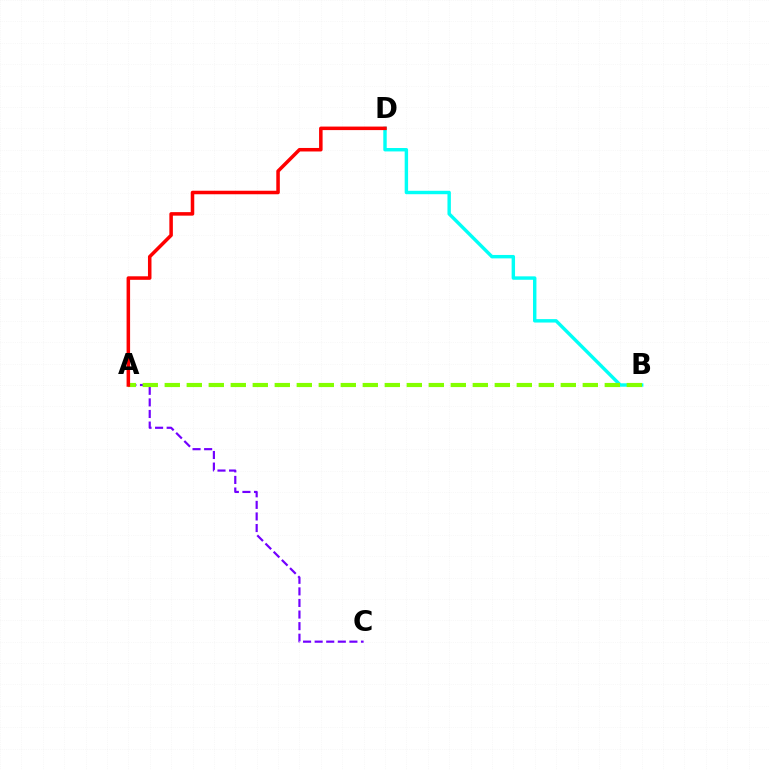{('A', 'C'): [{'color': '#7200ff', 'line_style': 'dashed', 'thickness': 1.57}], ('B', 'D'): [{'color': '#00fff6', 'line_style': 'solid', 'thickness': 2.46}], ('A', 'B'): [{'color': '#84ff00', 'line_style': 'dashed', 'thickness': 2.99}], ('A', 'D'): [{'color': '#ff0000', 'line_style': 'solid', 'thickness': 2.53}]}